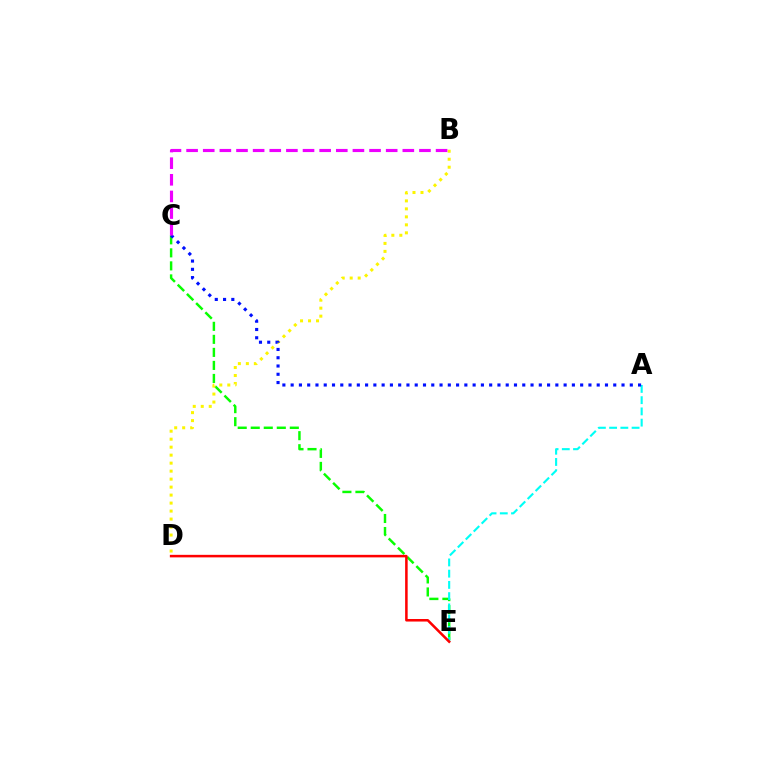{('C', 'E'): [{'color': '#08ff00', 'line_style': 'dashed', 'thickness': 1.77}], ('A', 'E'): [{'color': '#00fff6', 'line_style': 'dashed', 'thickness': 1.53}], ('B', 'D'): [{'color': '#fcf500', 'line_style': 'dotted', 'thickness': 2.17}], ('D', 'E'): [{'color': '#ff0000', 'line_style': 'solid', 'thickness': 1.83}], ('A', 'C'): [{'color': '#0010ff', 'line_style': 'dotted', 'thickness': 2.25}], ('B', 'C'): [{'color': '#ee00ff', 'line_style': 'dashed', 'thickness': 2.26}]}